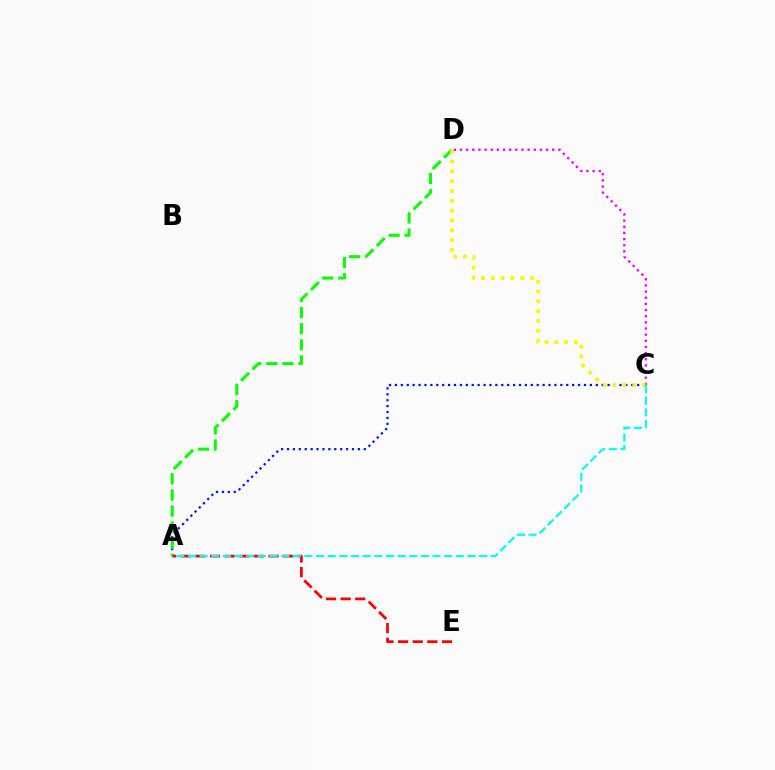{('A', 'C'): [{'color': '#0010ff', 'line_style': 'dotted', 'thickness': 1.61}, {'color': '#00fff6', 'line_style': 'dashed', 'thickness': 1.58}], ('A', 'D'): [{'color': '#08ff00', 'line_style': 'dashed', 'thickness': 2.19}], ('A', 'E'): [{'color': '#ff0000', 'line_style': 'dashed', 'thickness': 1.99}], ('C', 'D'): [{'color': '#ee00ff', 'line_style': 'dotted', 'thickness': 1.67}, {'color': '#fcf500', 'line_style': 'dotted', 'thickness': 2.67}]}